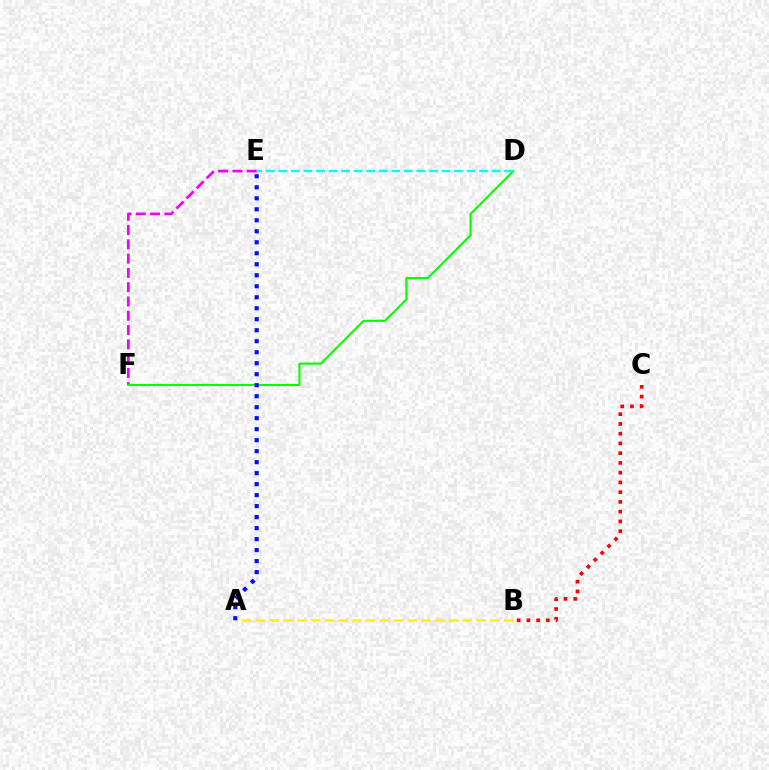{('A', 'B'): [{'color': '#fcf500', 'line_style': 'dashed', 'thickness': 1.87}], ('E', 'F'): [{'color': '#ee00ff', 'line_style': 'dashed', 'thickness': 1.94}], ('D', 'F'): [{'color': '#08ff00', 'line_style': 'solid', 'thickness': 1.54}], ('A', 'E'): [{'color': '#0010ff', 'line_style': 'dotted', 'thickness': 2.99}], ('D', 'E'): [{'color': '#00fff6', 'line_style': 'dashed', 'thickness': 1.7}], ('B', 'C'): [{'color': '#ff0000', 'line_style': 'dotted', 'thickness': 2.65}]}